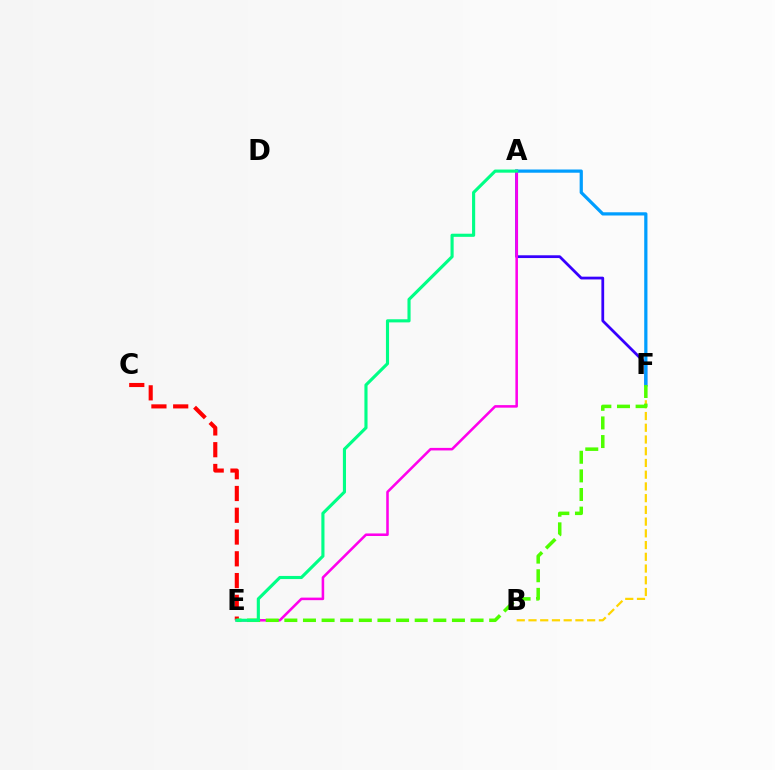{('C', 'E'): [{'color': '#ff0000', 'line_style': 'dashed', 'thickness': 2.96}], ('B', 'F'): [{'color': '#ffd500', 'line_style': 'dashed', 'thickness': 1.59}], ('A', 'F'): [{'color': '#3700ff', 'line_style': 'solid', 'thickness': 1.99}, {'color': '#009eff', 'line_style': 'solid', 'thickness': 2.32}], ('A', 'E'): [{'color': '#ff00ed', 'line_style': 'solid', 'thickness': 1.84}, {'color': '#00ff86', 'line_style': 'solid', 'thickness': 2.25}], ('E', 'F'): [{'color': '#4fff00', 'line_style': 'dashed', 'thickness': 2.53}]}